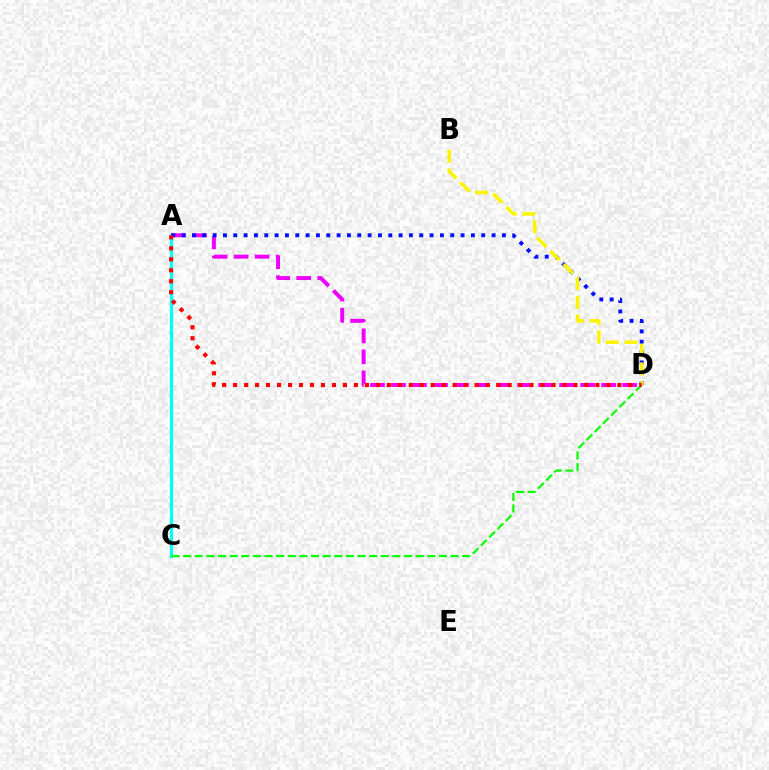{('A', 'C'): [{'color': '#00fff6', 'line_style': 'solid', 'thickness': 2.33}], ('A', 'D'): [{'color': '#ee00ff', 'line_style': 'dashed', 'thickness': 2.85}, {'color': '#0010ff', 'line_style': 'dotted', 'thickness': 2.81}, {'color': '#ff0000', 'line_style': 'dotted', 'thickness': 2.98}], ('C', 'D'): [{'color': '#08ff00', 'line_style': 'dashed', 'thickness': 1.58}], ('B', 'D'): [{'color': '#fcf500', 'line_style': 'dashed', 'thickness': 2.54}]}